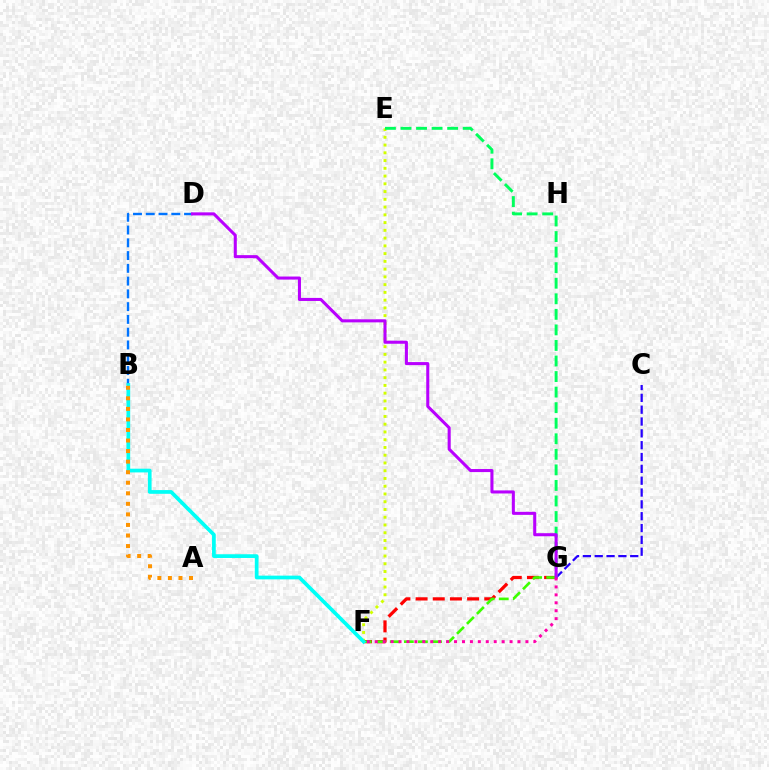{('E', 'F'): [{'color': '#d1ff00', 'line_style': 'dotted', 'thickness': 2.11}], ('F', 'G'): [{'color': '#ff0000', 'line_style': 'dashed', 'thickness': 2.33}, {'color': '#3dff00', 'line_style': 'dashed', 'thickness': 1.91}, {'color': '#ff00ac', 'line_style': 'dotted', 'thickness': 2.16}], ('C', 'G'): [{'color': '#2500ff', 'line_style': 'dashed', 'thickness': 1.61}], ('E', 'G'): [{'color': '#00ff5c', 'line_style': 'dashed', 'thickness': 2.11}], ('B', 'D'): [{'color': '#0074ff', 'line_style': 'dashed', 'thickness': 1.73}], ('B', 'F'): [{'color': '#00fff6', 'line_style': 'solid', 'thickness': 2.68}], ('D', 'G'): [{'color': '#b900ff', 'line_style': 'solid', 'thickness': 2.2}], ('A', 'B'): [{'color': '#ff9400', 'line_style': 'dotted', 'thickness': 2.87}]}